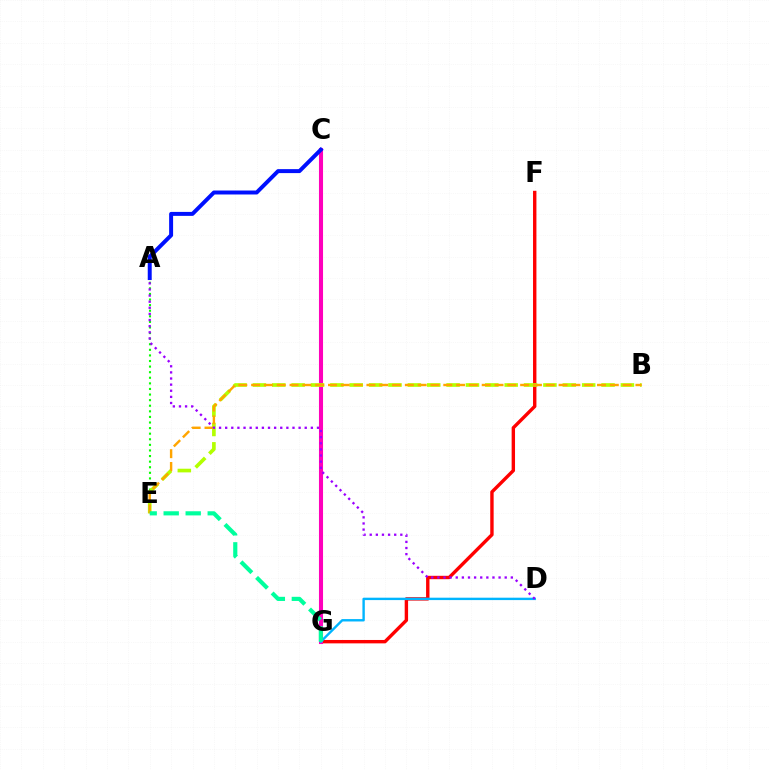{('F', 'G'): [{'color': '#ff0000', 'line_style': 'solid', 'thickness': 2.44}], ('A', 'E'): [{'color': '#08ff00', 'line_style': 'dotted', 'thickness': 1.52}], ('C', 'G'): [{'color': '#ff00bd', 'line_style': 'solid', 'thickness': 2.93}], ('D', 'G'): [{'color': '#00b5ff', 'line_style': 'solid', 'thickness': 1.72}], ('B', 'E'): [{'color': '#b3ff00', 'line_style': 'dashed', 'thickness': 2.63}, {'color': '#ffa500', 'line_style': 'dashed', 'thickness': 1.74}], ('A', 'D'): [{'color': '#9b00ff', 'line_style': 'dotted', 'thickness': 1.66}], ('E', 'G'): [{'color': '#00ff9d', 'line_style': 'dashed', 'thickness': 2.99}], ('A', 'C'): [{'color': '#0010ff', 'line_style': 'solid', 'thickness': 2.85}]}